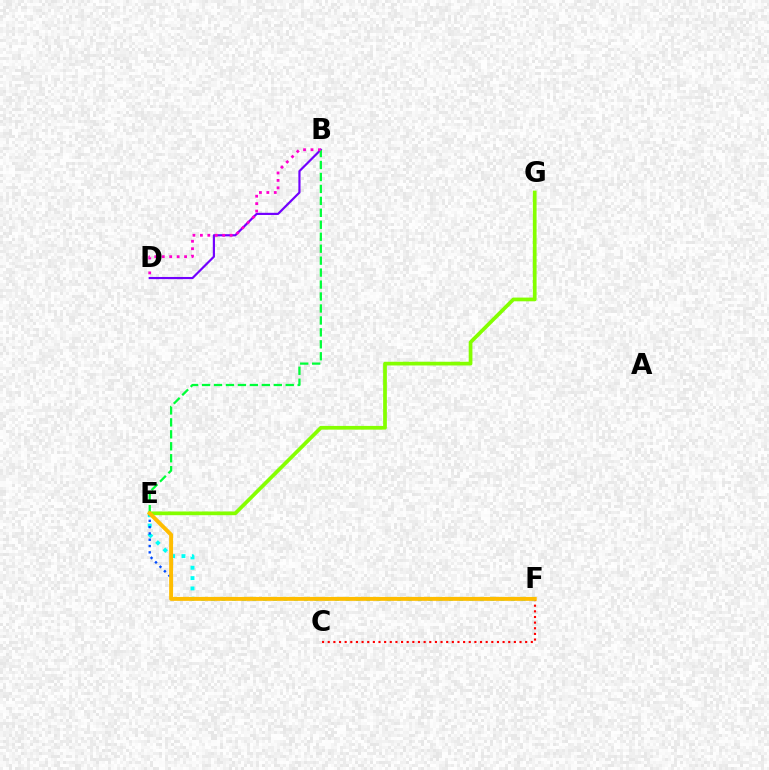{('B', 'D'): [{'color': '#7200ff', 'line_style': 'solid', 'thickness': 1.57}, {'color': '#ff00cf', 'line_style': 'dotted', 'thickness': 2.02}], ('C', 'F'): [{'color': '#ff0000', 'line_style': 'dotted', 'thickness': 1.53}], ('E', 'F'): [{'color': '#00fff6', 'line_style': 'dotted', 'thickness': 2.81}, {'color': '#004bff', 'line_style': 'dotted', 'thickness': 1.71}, {'color': '#ffbd00', 'line_style': 'solid', 'thickness': 2.83}], ('B', 'E'): [{'color': '#00ff39', 'line_style': 'dashed', 'thickness': 1.62}], ('E', 'G'): [{'color': '#84ff00', 'line_style': 'solid', 'thickness': 2.68}]}